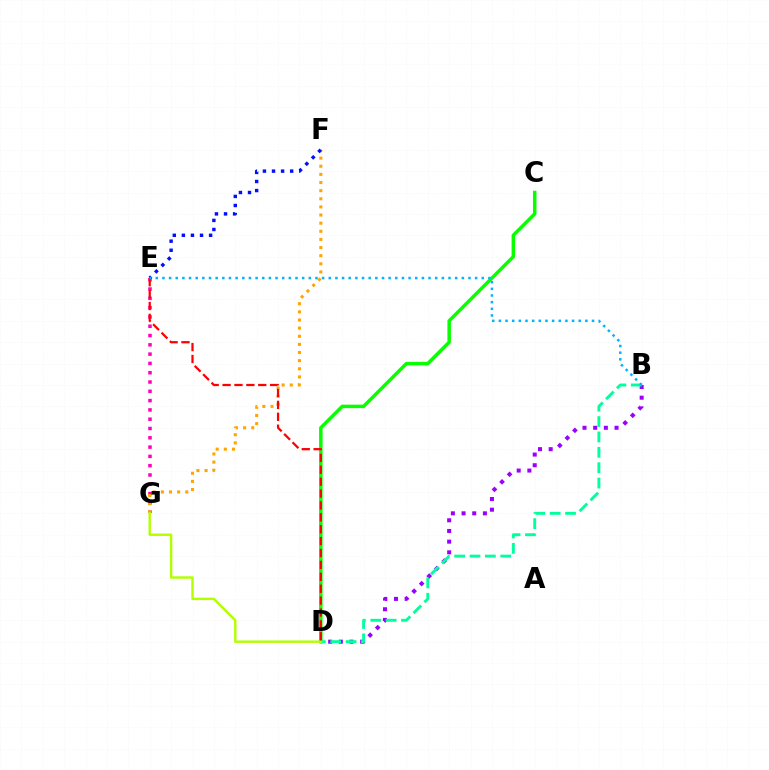{('E', 'G'): [{'color': '#ff00bd', 'line_style': 'dotted', 'thickness': 2.53}], ('B', 'D'): [{'color': '#9b00ff', 'line_style': 'dotted', 'thickness': 2.9}, {'color': '#00ff9d', 'line_style': 'dashed', 'thickness': 2.09}], ('F', 'G'): [{'color': '#ffa500', 'line_style': 'dotted', 'thickness': 2.21}], ('C', 'D'): [{'color': '#08ff00', 'line_style': 'solid', 'thickness': 2.51}], ('E', 'F'): [{'color': '#0010ff', 'line_style': 'dotted', 'thickness': 2.47}], ('D', 'G'): [{'color': '#b3ff00', 'line_style': 'solid', 'thickness': 1.75}], ('D', 'E'): [{'color': '#ff0000', 'line_style': 'dashed', 'thickness': 1.62}], ('B', 'E'): [{'color': '#00b5ff', 'line_style': 'dotted', 'thickness': 1.81}]}